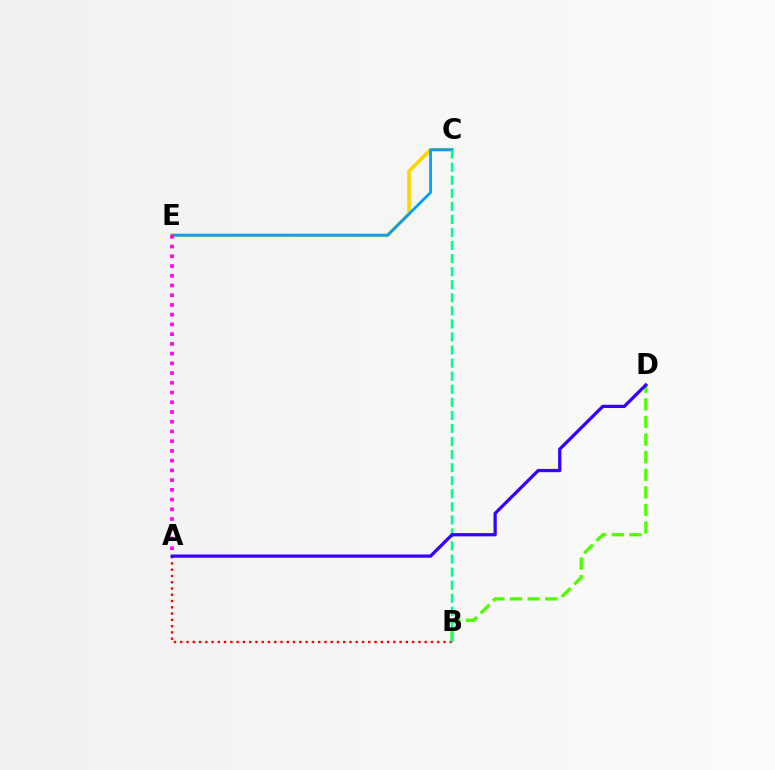{('B', 'D'): [{'color': '#4fff00', 'line_style': 'dashed', 'thickness': 2.39}], ('C', 'E'): [{'color': '#ffd500', 'line_style': 'solid', 'thickness': 2.64}, {'color': '#009eff', 'line_style': 'solid', 'thickness': 1.99}], ('A', 'B'): [{'color': '#ff0000', 'line_style': 'dotted', 'thickness': 1.7}], ('B', 'C'): [{'color': '#00ff86', 'line_style': 'dashed', 'thickness': 1.77}], ('A', 'E'): [{'color': '#ff00ed', 'line_style': 'dotted', 'thickness': 2.64}], ('A', 'D'): [{'color': '#3700ff', 'line_style': 'solid', 'thickness': 2.34}]}